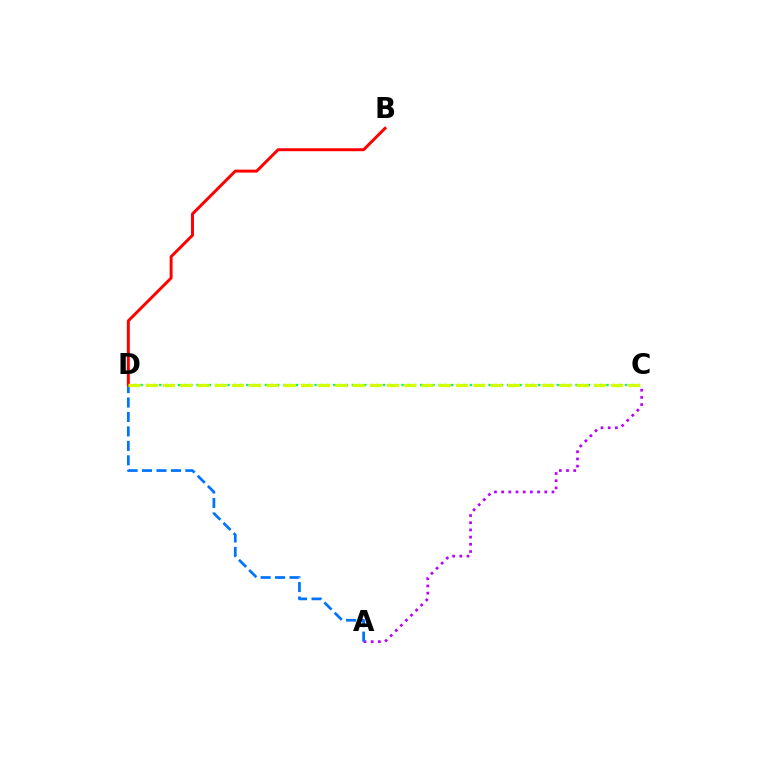{('A', 'C'): [{'color': '#b900ff', 'line_style': 'dotted', 'thickness': 1.95}], ('A', 'D'): [{'color': '#0074ff', 'line_style': 'dashed', 'thickness': 1.96}], ('C', 'D'): [{'color': '#00ff5c', 'line_style': 'dotted', 'thickness': 1.69}, {'color': '#d1ff00', 'line_style': 'dashed', 'thickness': 2.34}], ('B', 'D'): [{'color': '#ff0000', 'line_style': 'solid', 'thickness': 2.13}]}